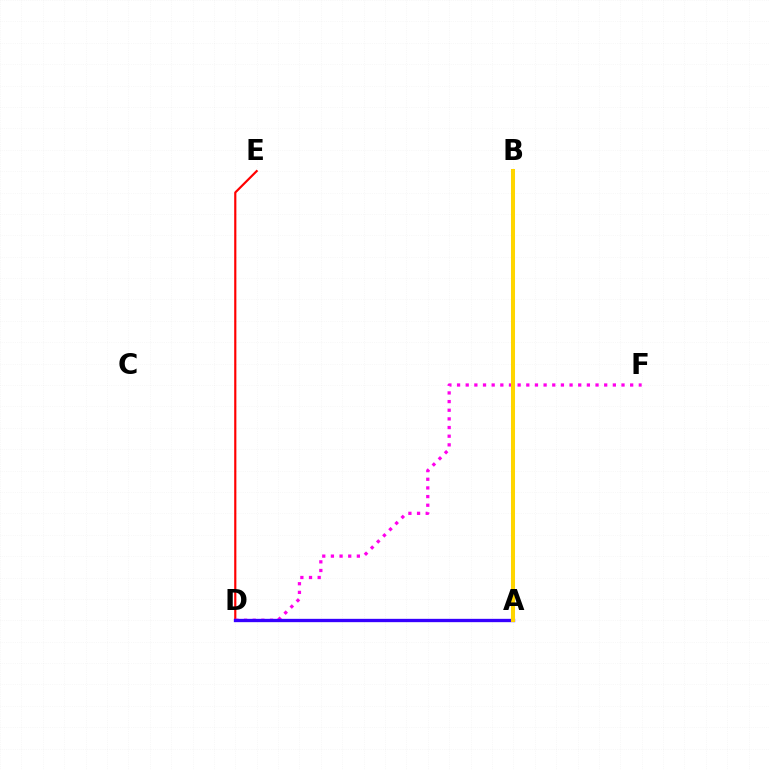{('A', 'B'): [{'color': '#00ff86', 'line_style': 'dotted', 'thickness': 2.58}, {'color': '#009eff', 'line_style': 'dotted', 'thickness': 1.84}, {'color': '#4fff00', 'line_style': 'dotted', 'thickness': 2.08}, {'color': '#ffd500', 'line_style': 'solid', 'thickness': 2.91}], ('D', 'E'): [{'color': '#ff0000', 'line_style': 'solid', 'thickness': 1.57}], ('D', 'F'): [{'color': '#ff00ed', 'line_style': 'dotted', 'thickness': 2.35}], ('A', 'D'): [{'color': '#3700ff', 'line_style': 'solid', 'thickness': 2.4}]}